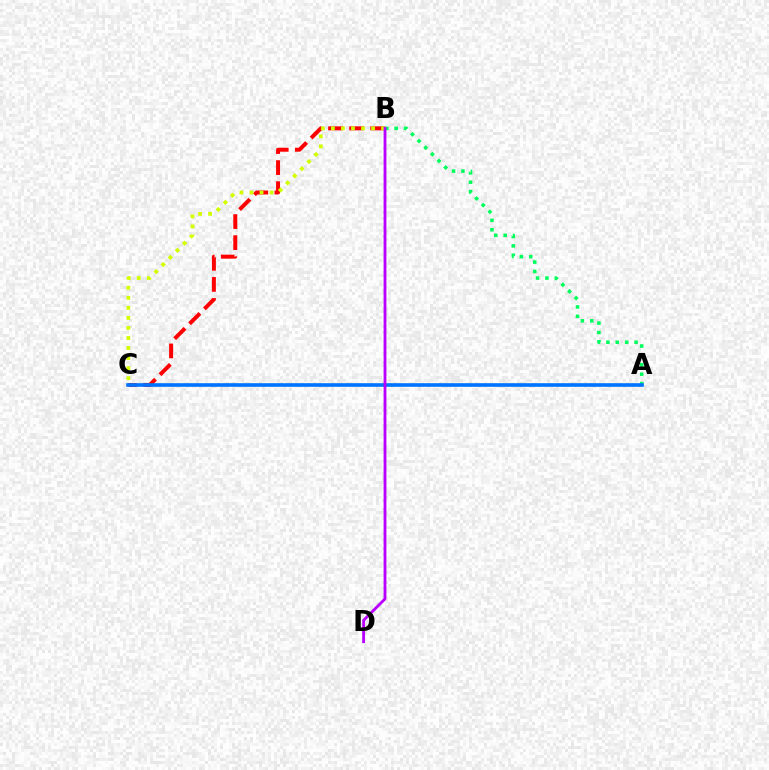{('B', 'C'): [{'color': '#ff0000', 'line_style': 'dashed', 'thickness': 2.86}, {'color': '#d1ff00', 'line_style': 'dotted', 'thickness': 2.73}], ('A', 'B'): [{'color': '#00ff5c', 'line_style': 'dotted', 'thickness': 2.55}], ('A', 'C'): [{'color': '#0074ff', 'line_style': 'solid', 'thickness': 2.62}], ('B', 'D'): [{'color': '#b900ff', 'line_style': 'solid', 'thickness': 2.03}]}